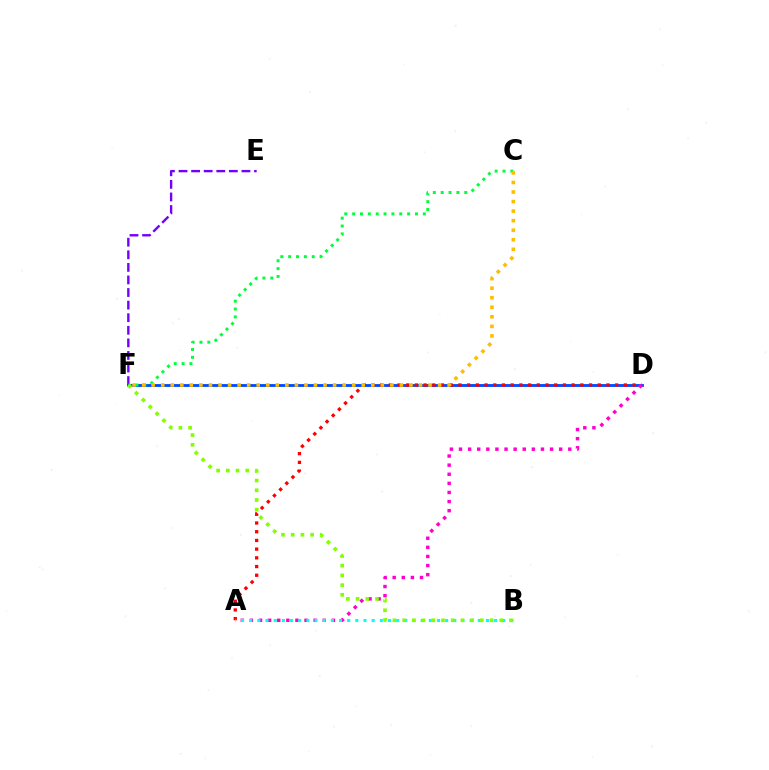{('D', 'F'): [{'color': '#004bff', 'line_style': 'solid', 'thickness': 2.04}], ('A', 'D'): [{'color': '#ff0000', 'line_style': 'dotted', 'thickness': 2.37}, {'color': '#ff00cf', 'line_style': 'dotted', 'thickness': 2.47}], ('E', 'F'): [{'color': '#7200ff', 'line_style': 'dashed', 'thickness': 1.71}], ('A', 'B'): [{'color': '#00fff6', 'line_style': 'dotted', 'thickness': 2.22}], ('C', 'F'): [{'color': '#00ff39', 'line_style': 'dotted', 'thickness': 2.13}, {'color': '#ffbd00', 'line_style': 'dotted', 'thickness': 2.59}], ('B', 'F'): [{'color': '#84ff00', 'line_style': 'dotted', 'thickness': 2.64}]}